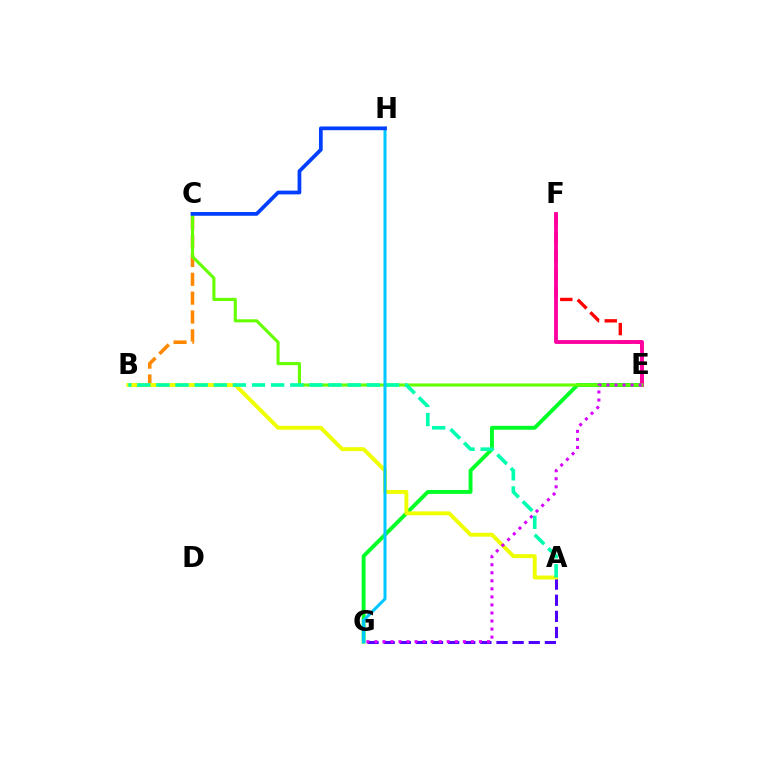{('E', 'F'): [{'color': '#ff0000', 'line_style': 'dashed', 'thickness': 2.41}, {'color': '#ff00a0', 'line_style': 'solid', 'thickness': 2.76}], ('E', 'G'): [{'color': '#00ff27', 'line_style': 'solid', 'thickness': 2.79}, {'color': '#d600ff', 'line_style': 'dotted', 'thickness': 2.18}], ('B', 'C'): [{'color': '#ff8800', 'line_style': 'dashed', 'thickness': 2.56}], ('C', 'E'): [{'color': '#66ff00', 'line_style': 'solid', 'thickness': 2.24}], ('A', 'G'): [{'color': '#4f00ff', 'line_style': 'dashed', 'thickness': 2.19}], ('A', 'B'): [{'color': '#eeff00', 'line_style': 'solid', 'thickness': 2.8}, {'color': '#00ffaf', 'line_style': 'dashed', 'thickness': 2.6}], ('G', 'H'): [{'color': '#00c7ff', 'line_style': 'solid', 'thickness': 2.17}], ('C', 'H'): [{'color': '#003fff', 'line_style': 'solid', 'thickness': 2.69}]}